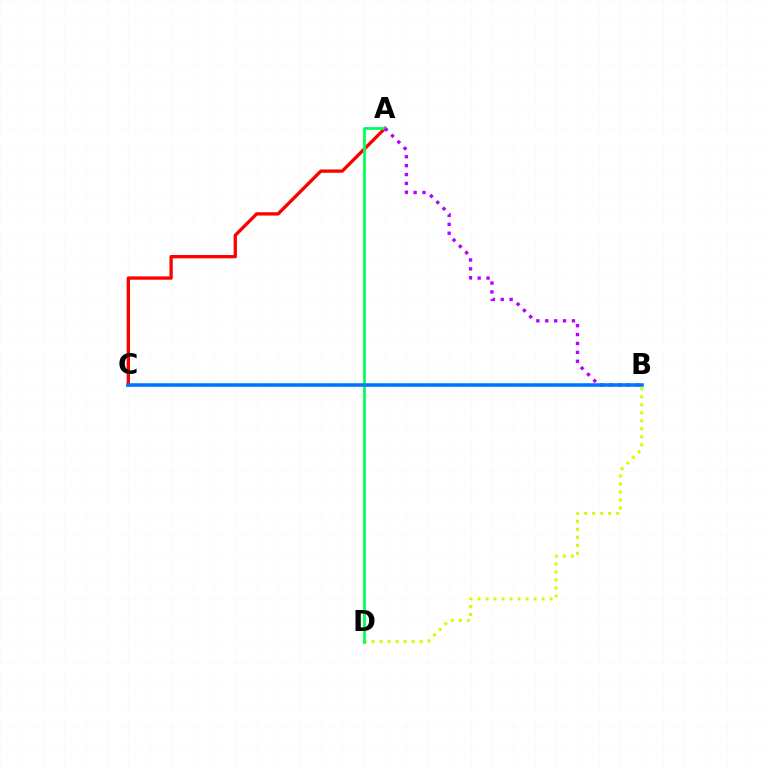{('A', 'C'): [{'color': '#ff0000', 'line_style': 'solid', 'thickness': 2.39}], ('B', 'D'): [{'color': '#d1ff00', 'line_style': 'dotted', 'thickness': 2.18}], ('A', 'D'): [{'color': '#00ff5c', 'line_style': 'solid', 'thickness': 1.99}], ('A', 'B'): [{'color': '#b900ff', 'line_style': 'dotted', 'thickness': 2.42}], ('B', 'C'): [{'color': '#0074ff', 'line_style': 'solid', 'thickness': 2.56}]}